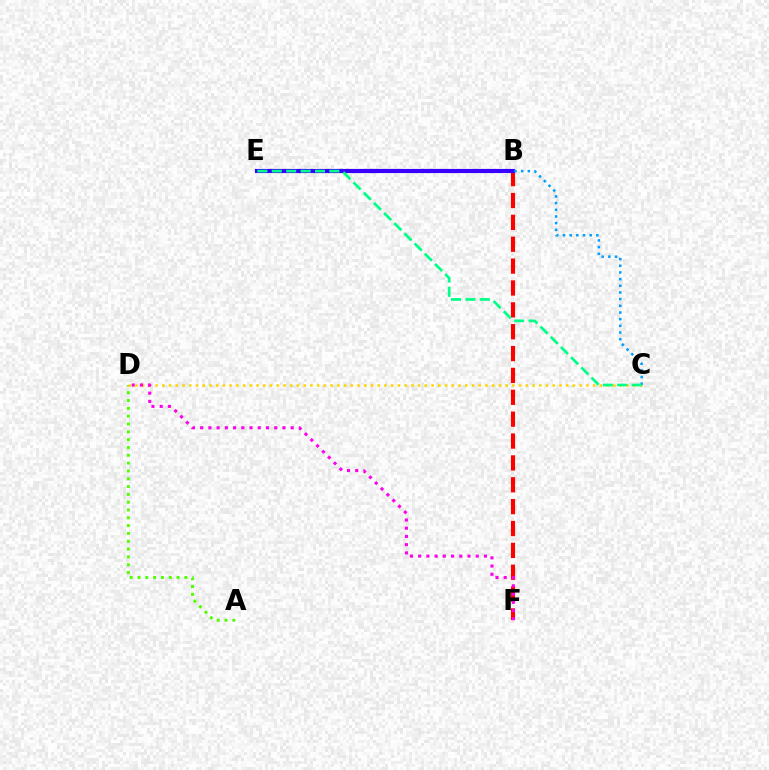{('A', 'D'): [{'color': '#4fff00', 'line_style': 'dotted', 'thickness': 2.12}], ('B', 'F'): [{'color': '#ff0000', 'line_style': 'dashed', 'thickness': 2.97}], ('C', 'D'): [{'color': '#ffd500', 'line_style': 'dotted', 'thickness': 1.83}], ('B', 'E'): [{'color': '#3700ff', 'line_style': 'solid', 'thickness': 2.99}], ('D', 'F'): [{'color': '#ff00ed', 'line_style': 'dotted', 'thickness': 2.24}], ('B', 'C'): [{'color': '#009eff', 'line_style': 'dotted', 'thickness': 1.81}], ('C', 'E'): [{'color': '#00ff86', 'line_style': 'dashed', 'thickness': 1.96}]}